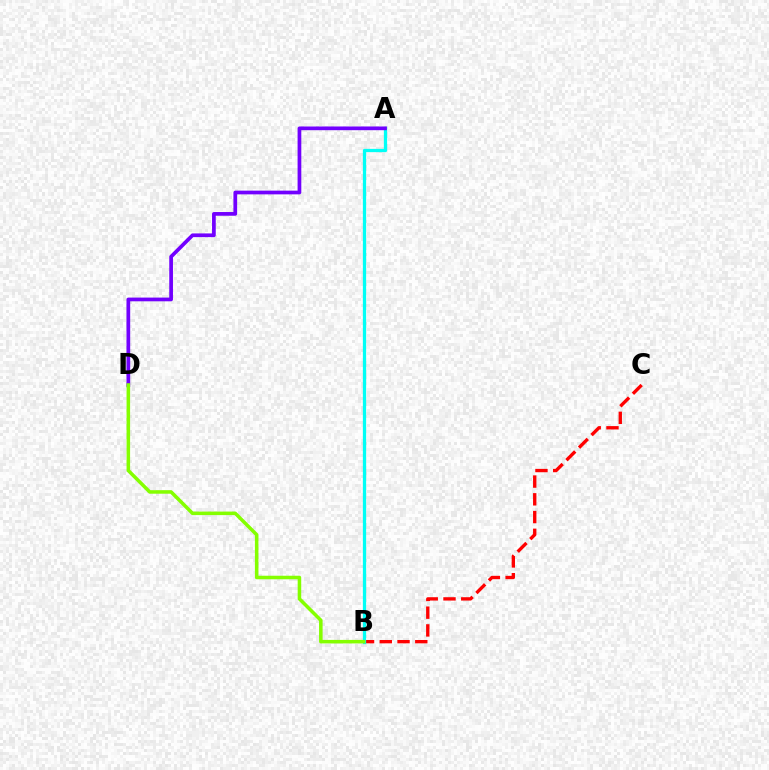{('B', 'C'): [{'color': '#ff0000', 'line_style': 'dashed', 'thickness': 2.41}], ('A', 'B'): [{'color': '#00fff6', 'line_style': 'solid', 'thickness': 2.36}], ('A', 'D'): [{'color': '#7200ff', 'line_style': 'solid', 'thickness': 2.68}], ('B', 'D'): [{'color': '#84ff00', 'line_style': 'solid', 'thickness': 2.54}]}